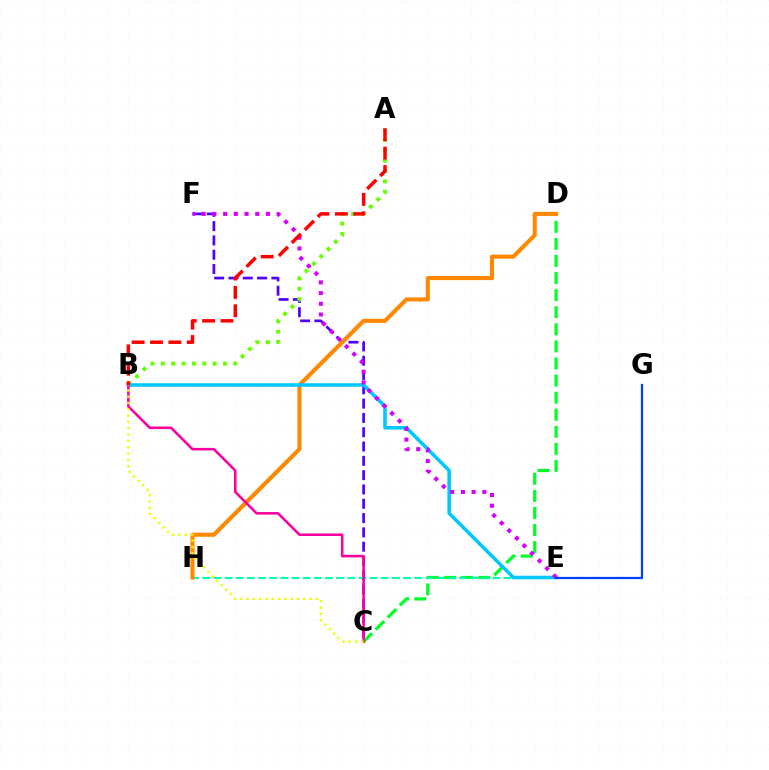{('C', 'F'): [{'color': '#4f00ff', 'line_style': 'dashed', 'thickness': 1.94}], ('A', 'B'): [{'color': '#66ff00', 'line_style': 'dotted', 'thickness': 2.81}, {'color': '#ff0000', 'line_style': 'dashed', 'thickness': 2.5}], ('C', 'D'): [{'color': '#00ff27', 'line_style': 'dashed', 'thickness': 2.32}], ('E', 'H'): [{'color': '#00ffaf', 'line_style': 'dashed', 'thickness': 1.52}], ('D', 'H'): [{'color': '#ff8800', 'line_style': 'solid', 'thickness': 2.95}], ('B', 'E'): [{'color': '#00c7ff', 'line_style': 'solid', 'thickness': 2.54}], ('E', 'F'): [{'color': '#d600ff', 'line_style': 'dotted', 'thickness': 2.91}], ('B', 'C'): [{'color': '#ff00a0', 'line_style': 'solid', 'thickness': 1.84}, {'color': '#eeff00', 'line_style': 'dotted', 'thickness': 1.71}], ('E', 'G'): [{'color': '#003fff', 'line_style': 'solid', 'thickness': 1.61}]}